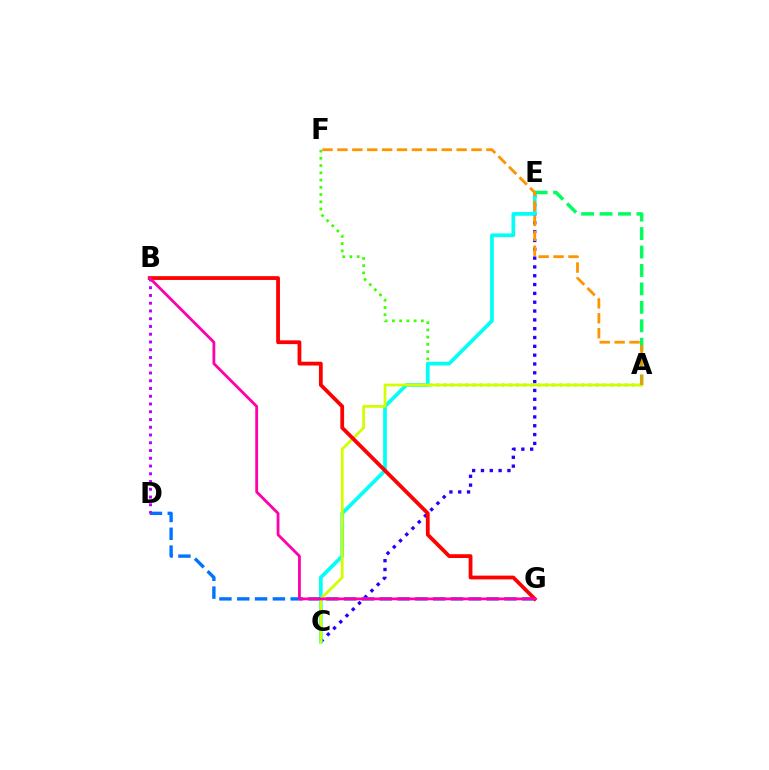{('C', 'E'): [{'color': '#2500ff', 'line_style': 'dotted', 'thickness': 2.4}, {'color': '#00fff6', 'line_style': 'solid', 'thickness': 2.66}], ('A', 'F'): [{'color': '#3dff00', 'line_style': 'dotted', 'thickness': 1.97}, {'color': '#ff9400', 'line_style': 'dashed', 'thickness': 2.02}], ('D', 'G'): [{'color': '#0074ff', 'line_style': 'dashed', 'thickness': 2.42}], ('A', 'E'): [{'color': '#00ff5c', 'line_style': 'dashed', 'thickness': 2.5}], ('A', 'C'): [{'color': '#d1ff00', 'line_style': 'solid', 'thickness': 2.01}], ('B', 'D'): [{'color': '#b900ff', 'line_style': 'dotted', 'thickness': 2.11}], ('B', 'G'): [{'color': '#ff0000', 'line_style': 'solid', 'thickness': 2.72}, {'color': '#ff00ac', 'line_style': 'solid', 'thickness': 2.02}]}